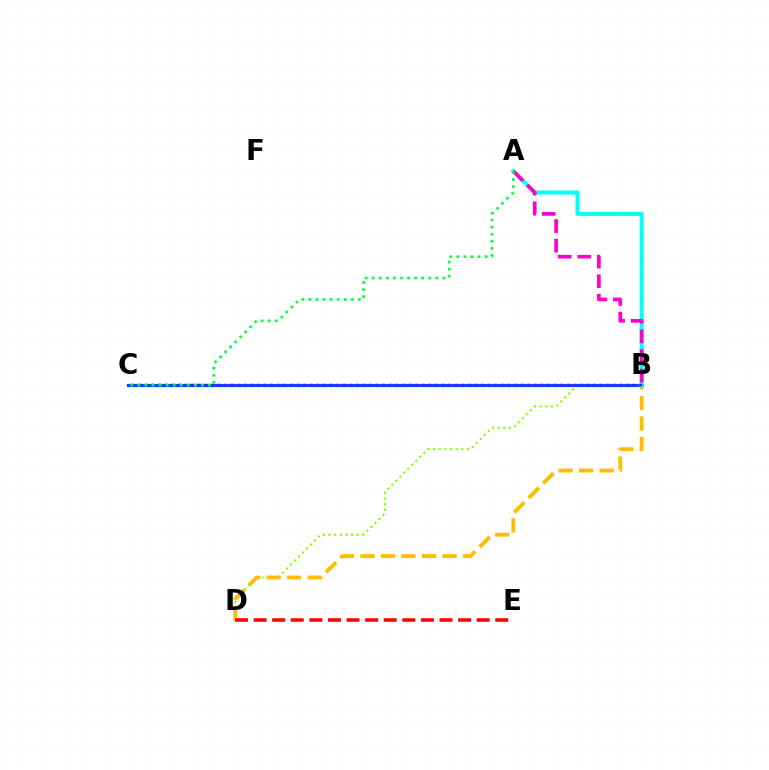{('B', 'D'): [{'color': '#84ff00', 'line_style': 'dotted', 'thickness': 1.53}, {'color': '#ffbd00', 'line_style': 'dashed', 'thickness': 2.79}], ('B', 'C'): [{'color': '#004bff', 'line_style': 'solid', 'thickness': 2.27}, {'color': '#7200ff', 'line_style': 'dotted', 'thickness': 1.79}], ('A', 'B'): [{'color': '#00fff6', 'line_style': 'solid', 'thickness': 2.89}, {'color': '#ff00cf', 'line_style': 'dashed', 'thickness': 2.66}], ('D', 'E'): [{'color': '#ff0000', 'line_style': 'dashed', 'thickness': 2.53}], ('A', 'C'): [{'color': '#00ff39', 'line_style': 'dotted', 'thickness': 1.92}]}